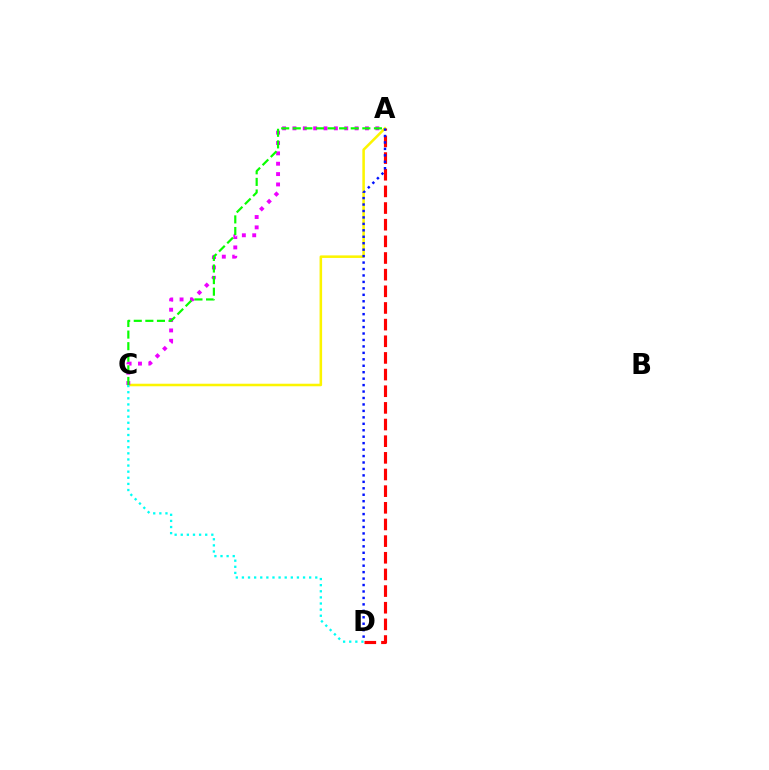{('A', 'D'): [{'color': '#ff0000', 'line_style': 'dashed', 'thickness': 2.26}, {'color': '#0010ff', 'line_style': 'dotted', 'thickness': 1.75}], ('A', 'C'): [{'color': '#fcf500', 'line_style': 'solid', 'thickness': 1.83}, {'color': '#ee00ff', 'line_style': 'dotted', 'thickness': 2.81}, {'color': '#08ff00', 'line_style': 'dashed', 'thickness': 1.57}], ('C', 'D'): [{'color': '#00fff6', 'line_style': 'dotted', 'thickness': 1.66}]}